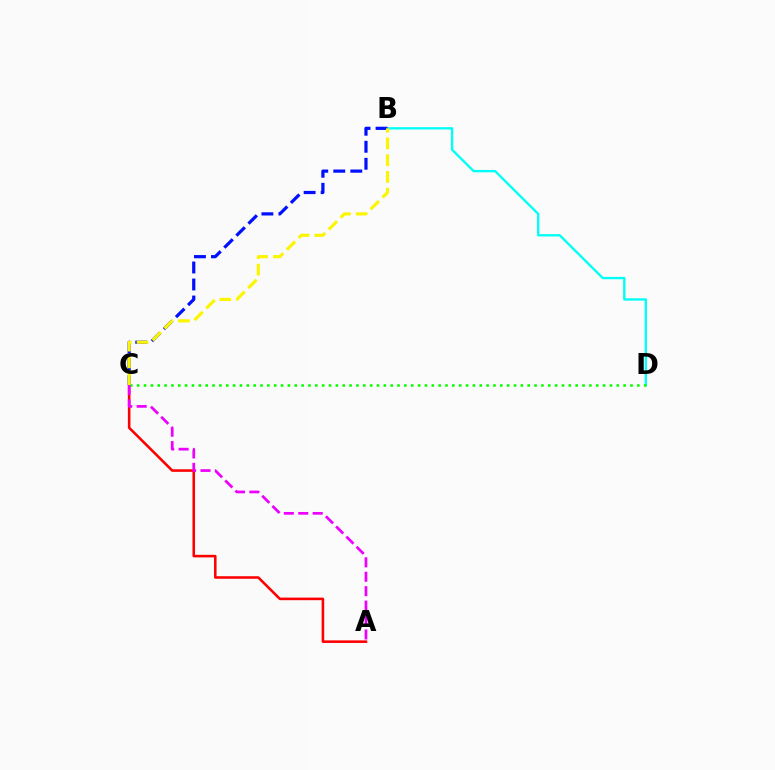{('A', 'C'): [{'color': '#ff0000', 'line_style': 'solid', 'thickness': 1.85}, {'color': '#ee00ff', 'line_style': 'dashed', 'thickness': 1.96}], ('B', 'D'): [{'color': '#00fff6', 'line_style': 'solid', 'thickness': 1.69}], ('B', 'C'): [{'color': '#0010ff', 'line_style': 'dashed', 'thickness': 2.31}, {'color': '#fcf500', 'line_style': 'dashed', 'thickness': 2.27}], ('C', 'D'): [{'color': '#08ff00', 'line_style': 'dotted', 'thickness': 1.86}]}